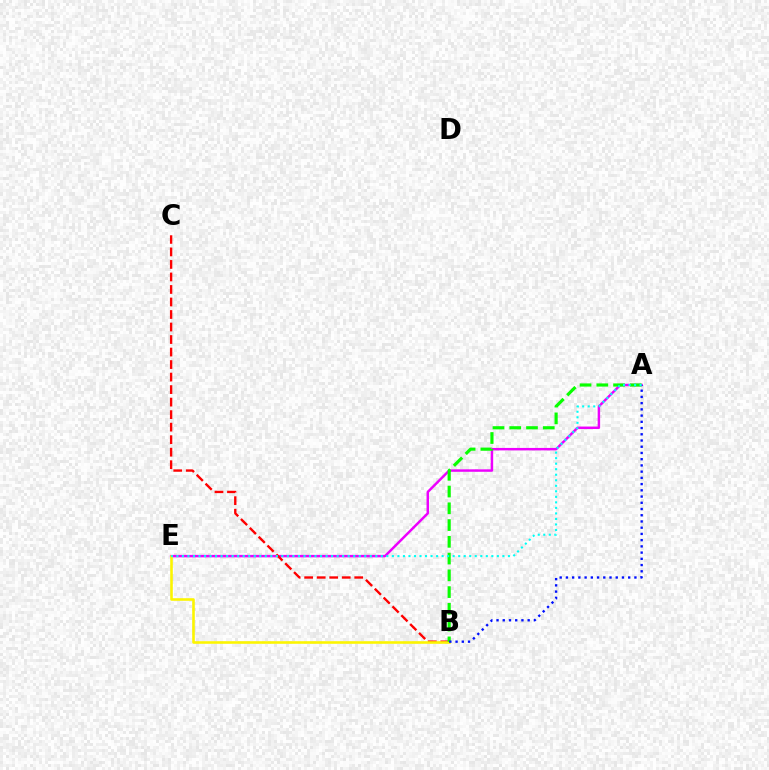{('A', 'E'): [{'color': '#ee00ff', 'line_style': 'solid', 'thickness': 1.78}, {'color': '#00fff6', 'line_style': 'dotted', 'thickness': 1.5}], ('B', 'C'): [{'color': '#ff0000', 'line_style': 'dashed', 'thickness': 1.7}], ('B', 'E'): [{'color': '#fcf500', 'line_style': 'solid', 'thickness': 1.87}], ('A', 'B'): [{'color': '#08ff00', 'line_style': 'dashed', 'thickness': 2.28}, {'color': '#0010ff', 'line_style': 'dotted', 'thickness': 1.69}]}